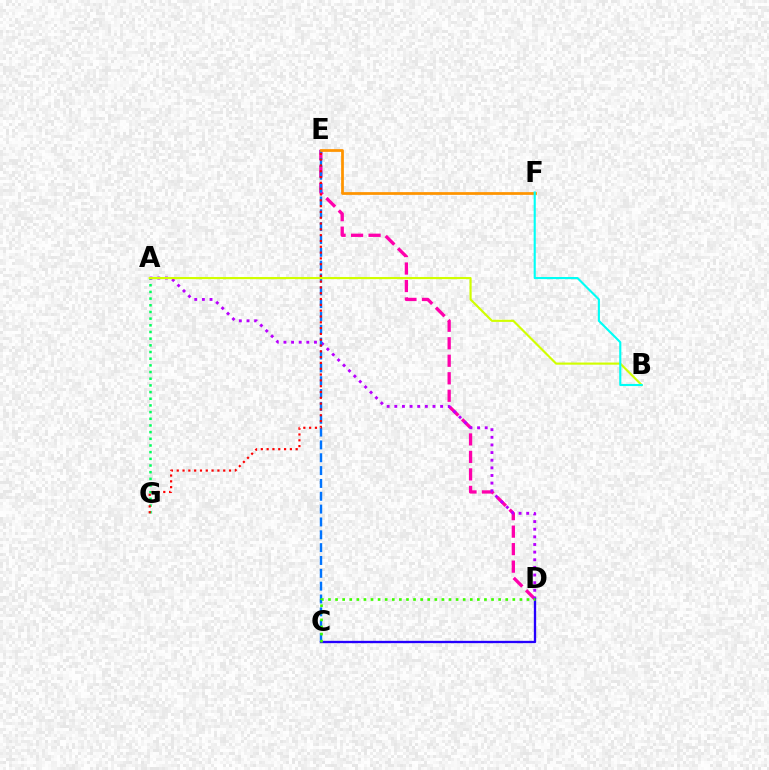{('A', 'G'): [{'color': '#00ff5c', 'line_style': 'dotted', 'thickness': 1.81}], ('D', 'E'): [{'color': '#ff00ac', 'line_style': 'dashed', 'thickness': 2.38}], ('A', 'D'): [{'color': '#b900ff', 'line_style': 'dotted', 'thickness': 2.07}], ('C', 'E'): [{'color': '#0074ff', 'line_style': 'dashed', 'thickness': 1.74}], ('A', 'B'): [{'color': '#d1ff00', 'line_style': 'solid', 'thickness': 1.55}], ('E', 'F'): [{'color': '#ff9400', 'line_style': 'solid', 'thickness': 1.98}], ('C', 'D'): [{'color': '#2500ff', 'line_style': 'solid', 'thickness': 1.67}, {'color': '#3dff00', 'line_style': 'dotted', 'thickness': 1.93}], ('E', 'G'): [{'color': '#ff0000', 'line_style': 'dotted', 'thickness': 1.58}], ('B', 'F'): [{'color': '#00fff6', 'line_style': 'solid', 'thickness': 1.53}]}